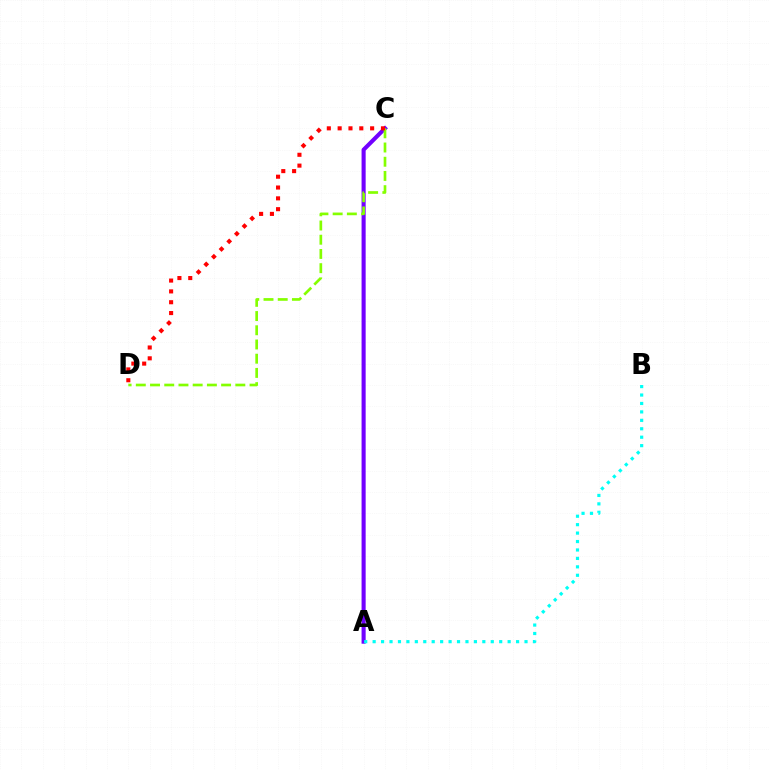{('A', 'C'): [{'color': '#7200ff', 'line_style': 'solid', 'thickness': 2.94}], ('C', 'D'): [{'color': '#84ff00', 'line_style': 'dashed', 'thickness': 1.93}, {'color': '#ff0000', 'line_style': 'dotted', 'thickness': 2.94}], ('A', 'B'): [{'color': '#00fff6', 'line_style': 'dotted', 'thickness': 2.29}]}